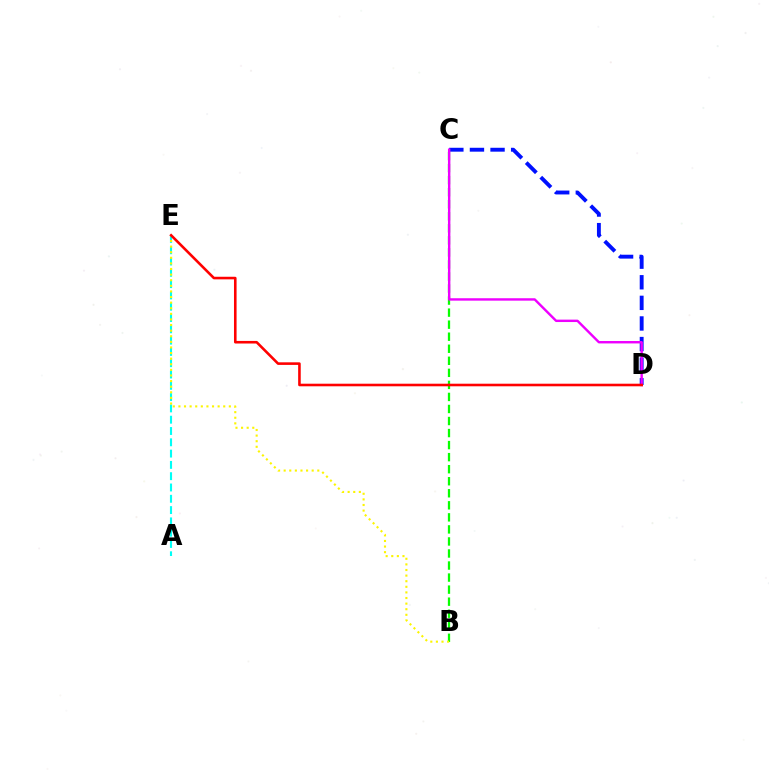{('C', 'D'): [{'color': '#0010ff', 'line_style': 'dashed', 'thickness': 2.8}, {'color': '#ee00ff', 'line_style': 'solid', 'thickness': 1.74}], ('A', 'E'): [{'color': '#00fff6', 'line_style': 'dashed', 'thickness': 1.53}], ('B', 'C'): [{'color': '#08ff00', 'line_style': 'dashed', 'thickness': 1.64}], ('B', 'E'): [{'color': '#fcf500', 'line_style': 'dotted', 'thickness': 1.52}], ('D', 'E'): [{'color': '#ff0000', 'line_style': 'solid', 'thickness': 1.86}]}